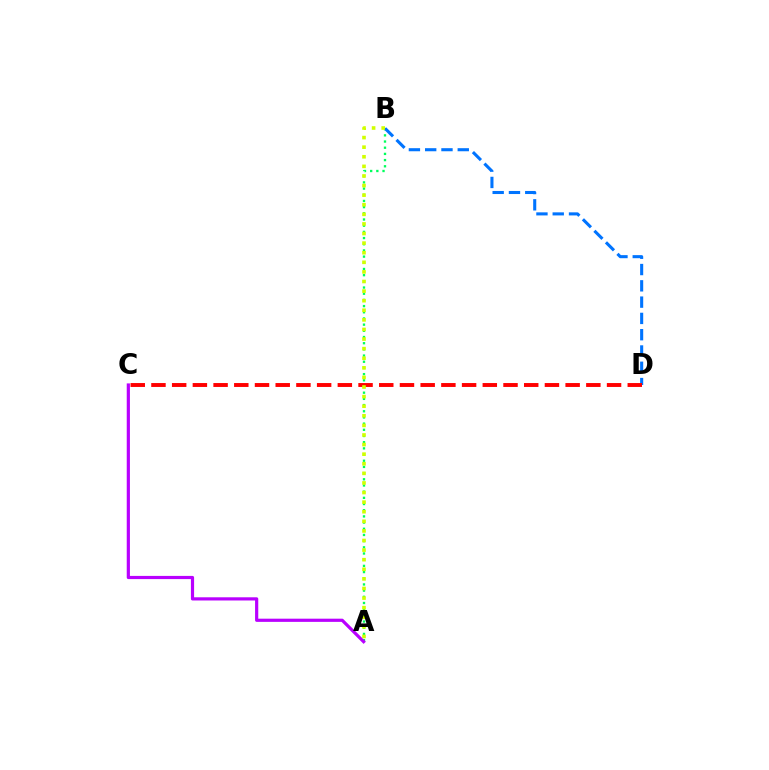{('A', 'B'): [{'color': '#00ff5c', 'line_style': 'dotted', 'thickness': 1.68}, {'color': '#d1ff00', 'line_style': 'dotted', 'thickness': 2.61}], ('B', 'D'): [{'color': '#0074ff', 'line_style': 'dashed', 'thickness': 2.21}], ('A', 'C'): [{'color': '#b900ff', 'line_style': 'solid', 'thickness': 2.3}], ('C', 'D'): [{'color': '#ff0000', 'line_style': 'dashed', 'thickness': 2.81}]}